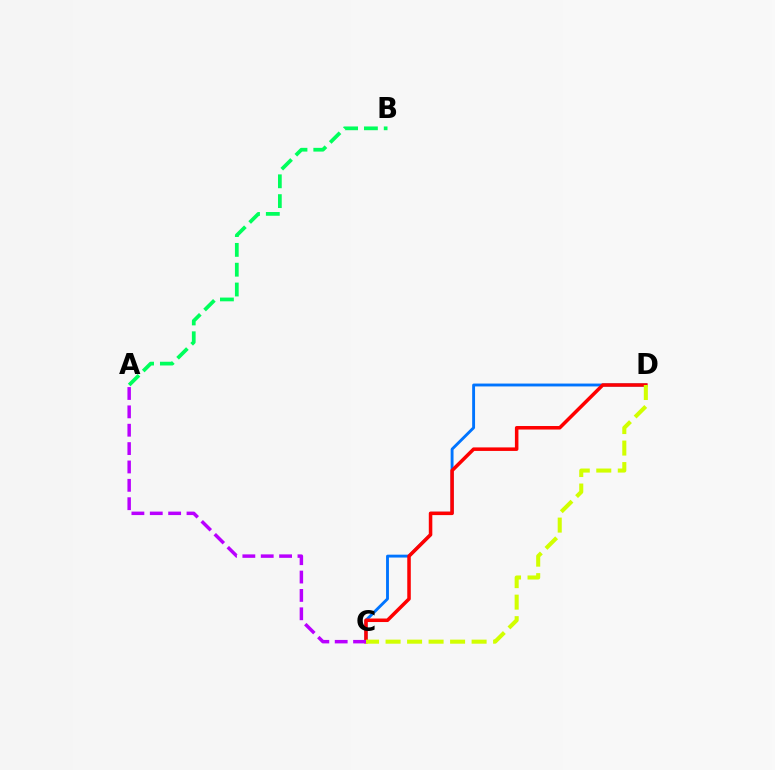{('C', 'D'): [{'color': '#0074ff', 'line_style': 'solid', 'thickness': 2.07}, {'color': '#ff0000', 'line_style': 'solid', 'thickness': 2.54}, {'color': '#d1ff00', 'line_style': 'dashed', 'thickness': 2.92}], ('A', 'B'): [{'color': '#00ff5c', 'line_style': 'dashed', 'thickness': 2.69}], ('A', 'C'): [{'color': '#b900ff', 'line_style': 'dashed', 'thickness': 2.5}]}